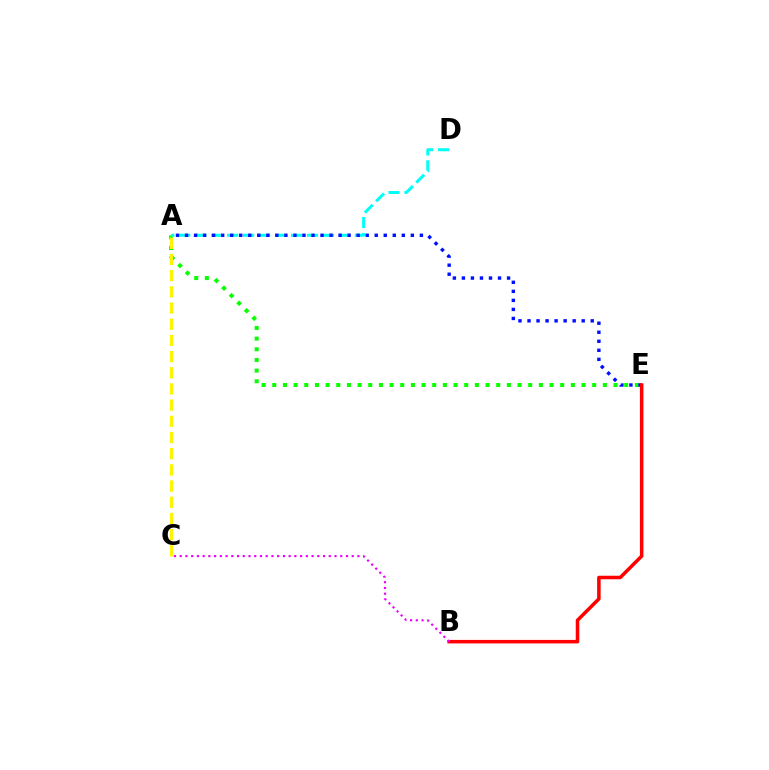{('A', 'E'): [{'color': '#08ff00', 'line_style': 'dotted', 'thickness': 2.9}, {'color': '#0010ff', 'line_style': 'dotted', 'thickness': 2.45}], ('A', 'C'): [{'color': '#fcf500', 'line_style': 'dashed', 'thickness': 2.2}], ('A', 'D'): [{'color': '#00fff6', 'line_style': 'dashed', 'thickness': 2.17}], ('B', 'E'): [{'color': '#ff0000', 'line_style': 'solid', 'thickness': 2.53}], ('B', 'C'): [{'color': '#ee00ff', 'line_style': 'dotted', 'thickness': 1.56}]}